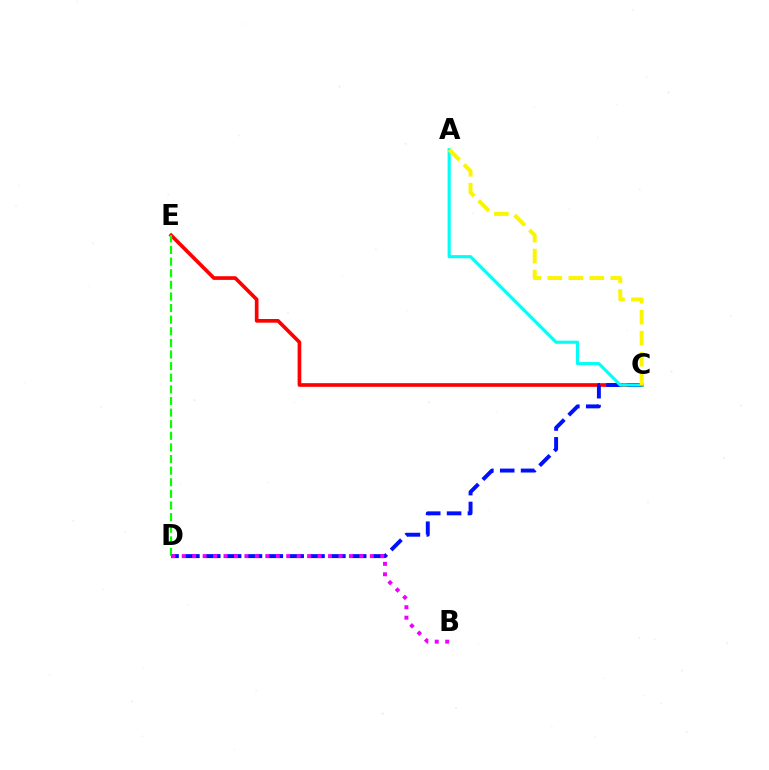{('C', 'E'): [{'color': '#ff0000', 'line_style': 'solid', 'thickness': 2.64}], ('C', 'D'): [{'color': '#0010ff', 'line_style': 'dashed', 'thickness': 2.83}], ('A', 'C'): [{'color': '#00fff6', 'line_style': 'solid', 'thickness': 2.25}, {'color': '#fcf500', 'line_style': 'dashed', 'thickness': 2.85}], ('D', 'E'): [{'color': '#08ff00', 'line_style': 'dashed', 'thickness': 1.58}], ('B', 'D'): [{'color': '#ee00ff', 'line_style': 'dotted', 'thickness': 2.84}]}